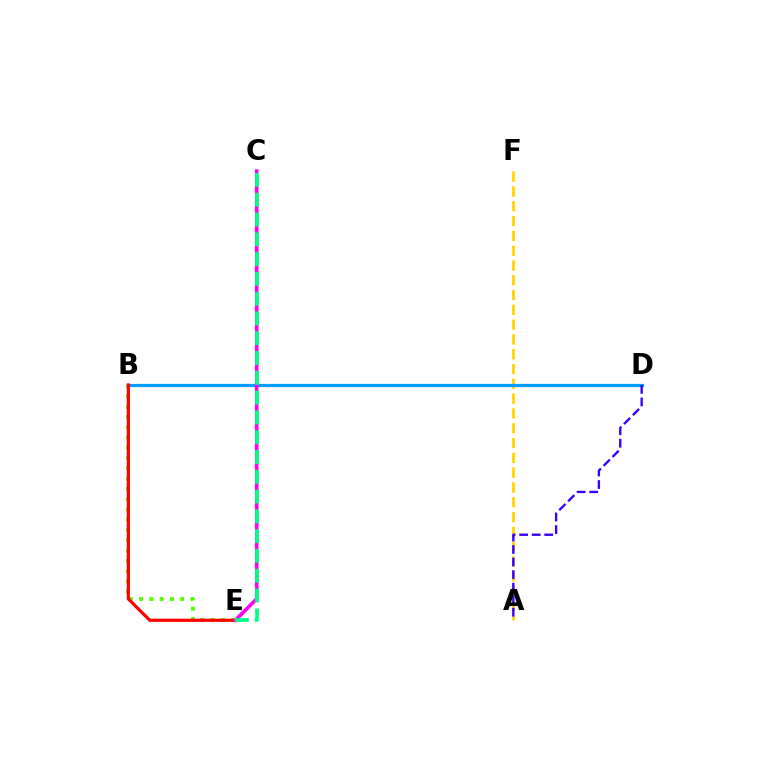{('B', 'E'): [{'color': '#4fff00', 'line_style': 'dotted', 'thickness': 2.79}, {'color': '#ff0000', 'line_style': 'solid', 'thickness': 2.29}], ('A', 'F'): [{'color': '#ffd500', 'line_style': 'dashed', 'thickness': 2.01}], ('B', 'D'): [{'color': '#009eff', 'line_style': 'solid', 'thickness': 2.31}], ('A', 'D'): [{'color': '#3700ff', 'line_style': 'dashed', 'thickness': 1.7}], ('C', 'E'): [{'color': '#ff00ed', 'line_style': 'solid', 'thickness': 2.6}, {'color': '#00ff86', 'line_style': 'dashed', 'thickness': 2.69}]}